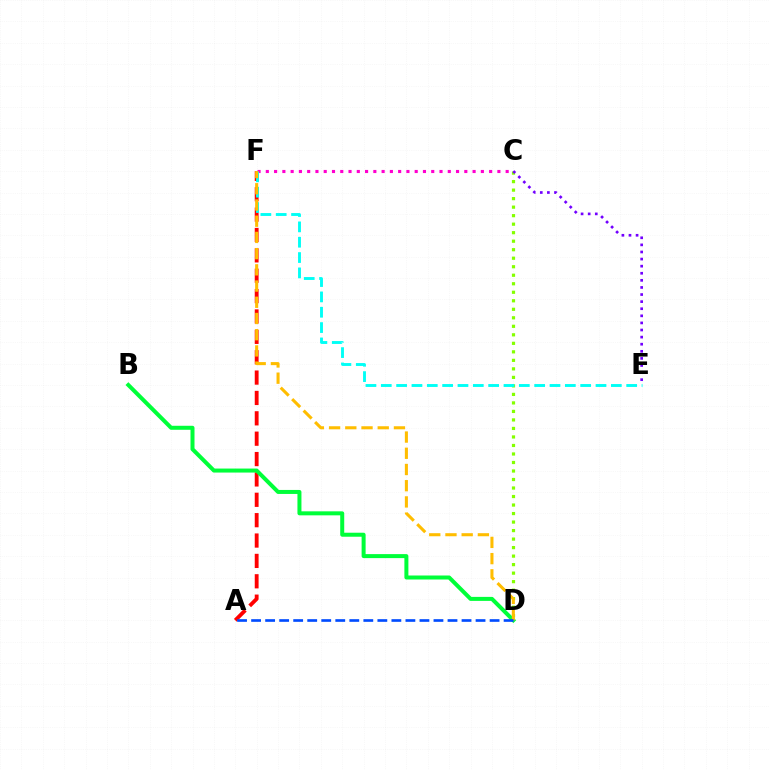{('C', 'D'): [{'color': '#84ff00', 'line_style': 'dotted', 'thickness': 2.31}], ('A', 'F'): [{'color': '#ff0000', 'line_style': 'dashed', 'thickness': 2.77}], ('C', 'F'): [{'color': '#ff00cf', 'line_style': 'dotted', 'thickness': 2.25}], ('B', 'D'): [{'color': '#00ff39', 'line_style': 'solid', 'thickness': 2.88}], ('E', 'F'): [{'color': '#00fff6', 'line_style': 'dashed', 'thickness': 2.08}], ('D', 'F'): [{'color': '#ffbd00', 'line_style': 'dashed', 'thickness': 2.2}], ('C', 'E'): [{'color': '#7200ff', 'line_style': 'dotted', 'thickness': 1.93}], ('A', 'D'): [{'color': '#004bff', 'line_style': 'dashed', 'thickness': 1.91}]}